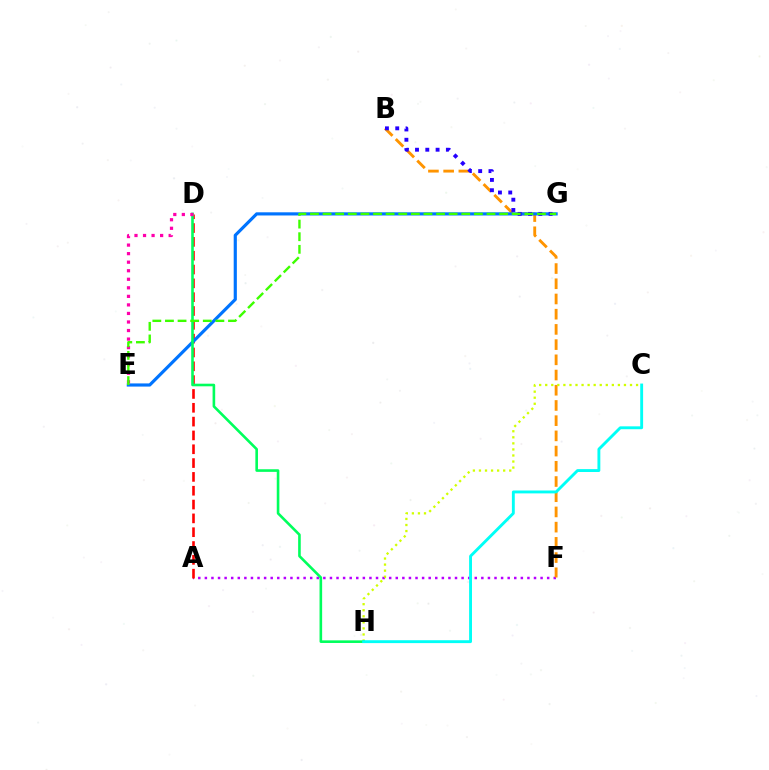{('A', 'F'): [{'color': '#b900ff', 'line_style': 'dotted', 'thickness': 1.79}], ('A', 'D'): [{'color': '#ff0000', 'line_style': 'dashed', 'thickness': 1.88}], ('B', 'F'): [{'color': '#ff9400', 'line_style': 'dashed', 'thickness': 2.07}], ('C', 'H'): [{'color': '#d1ff00', 'line_style': 'dotted', 'thickness': 1.65}, {'color': '#00fff6', 'line_style': 'solid', 'thickness': 2.07}], ('E', 'G'): [{'color': '#0074ff', 'line_style': 'solid', 'thickness': 2.28}, {'color': '#3dff00', 'line_style': 'dashed', 'thickness': 1.71}], ('D', 'H'): [{'color': '#00ff5c', 'line_style': 'solid', 'thickness': 1.88}], ('B', 'G'): [{'color': '#2500ff', 'line_style': 'dotted', 'thickness': 2.8}], ('D', 'E'): [{'color': '#ff00ac', 'line_style': 'dotted', 'thickness': 2.32}]}